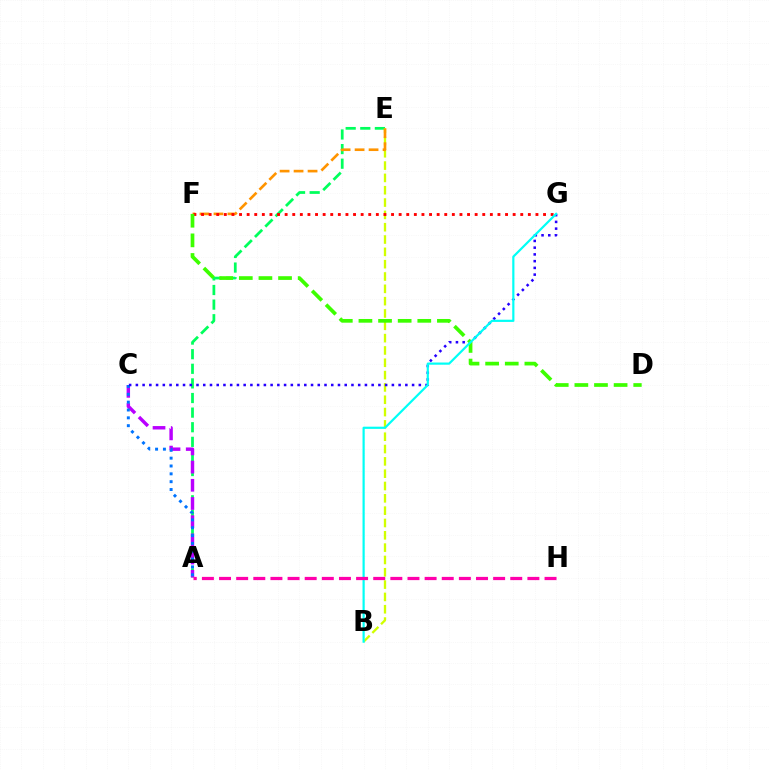{('A', 'E'): [{'color': '#00ff5c', 'line_style': 'dashed', 'thickness': 1.98}], ('B', 'E'): [{'color': '#d1ff00', 'line_style': 'dashed', 'thickness': 1.67}], ('A', 'C'): [{'color': '#b900ff', 'line_style': 'dashed', 'thickness': 2.47}, {'color': '#0074ff', 'line_style': 'dotted', 'thickness': 2.13}], ('E', 'F'): [{'color': '#ff9400', 'line_style': 'dashed', 'thickness': 1.9}], ('C', 'G'): [{'color': '#2500ff', 'line_style': 'dotted', 'thickness': 1.83}], ('F', 'G'): [{'color': '#ff0000', 'line_style': 'dotted', 'thickness': 2.06}], ('D', 'F'): [{'color': '#3dff00', 'line_style': 'dashed', 'thickness': 2.67}], ('B', 'G'): [{'color': '#00fff6', 'line_style': 'solid', 'thickness': 1.58}], ('A', 'H'): [{'color': '#ff00ac', 'line_style': 'dashed', 'thickness': 2.33}]}